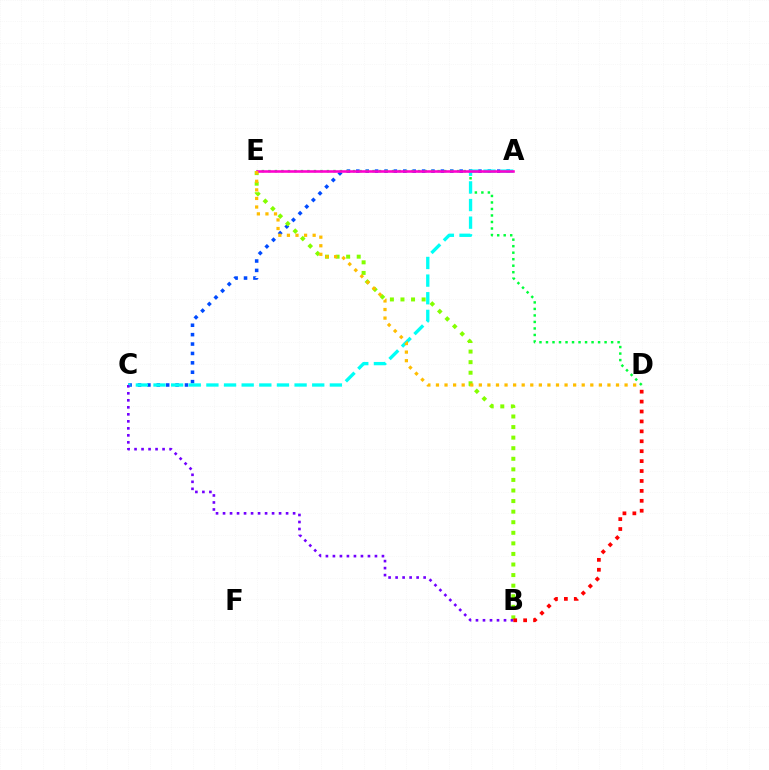{('A', 'C'): [{'color': '#004bff', 'line_style': 'dotted', 'thickness': 2.55}, {'color': '#00fff6', 'line_style': 'dashed', 'thickness': 2.4}], ('B', 'E'): [{'color': '#84ff00', 'line_style': 'dotted', 'thickness': 2.87}], ('D', 'E'): [{'color': '#00ff39', 'line_style': 'dotted', 'thickness': 1.77}, {'color': '#ffbd00', 'line_style': 'dotted', 'thickness': 2.33}], ('A', 'E'): [{'color': '#ff00cf', 'line_style': 'solid', 'thickness': 1.85}], ('B', 'C'): [{'color': '#7200ff', 'line_style': 'dotted', 'thickness': 1.9}], ('B', 'D'): [{'color': '#ff0000', 'line_style': 'dotted', 'thickness': 2.7}]}